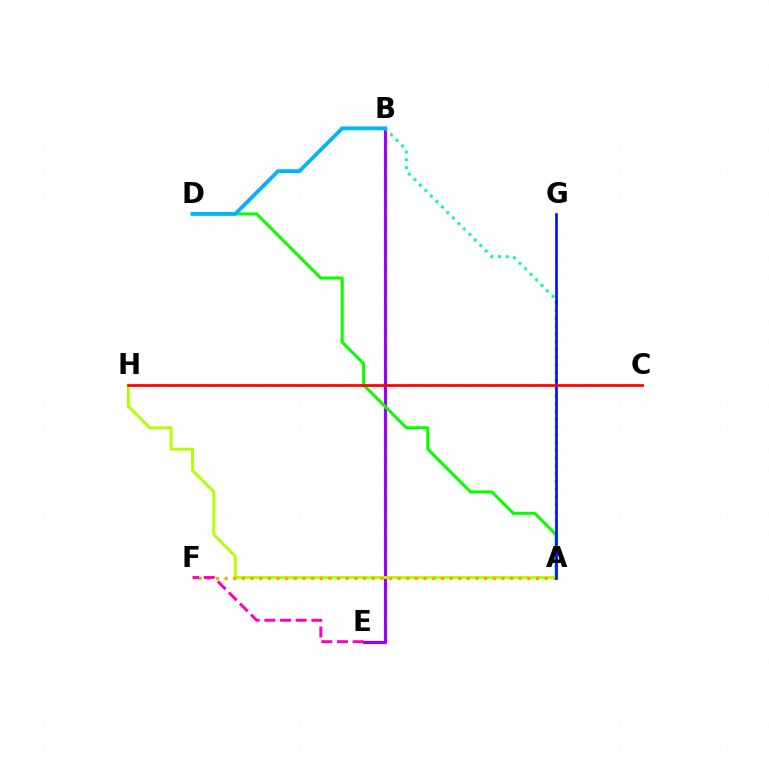{('B', 'E'): [{'color': '#9b00ff', 'line_style': 'solid', 'thickness': 2.28}], ('A', 'D'): [{'color': '#08ff00', 'line_style': 'solid', 'thickness': 2.19}], ('A', 'H'): [{'color': '#b3ff00', 'line_style': 'solid', 'thickness': 2.08}], ('A', 'B'): [{'color': '#00ff9d', 'line_style': 'dotted', 'thickness': 2.11}], ('A', 'F'): [{'color': '#ffa500', 'line_style': 'dotted', 'thickness': 2.35}], ('A', 'G'): [{'color': '#0010ff', 'line_style': 'solid', 'thickness': 1.93}], ('E', 'F'): [{'color': '#ff00bd', 'line_style': 'dashed', 'thickness': 2.13}], ('C', 'H'): [{'color': '#ff0000', 'line_style': 'solid', 'thickness': 1.95}], ('B', 'D'): [{'color': '#00b5ff', 'line_style': 'solid', 'thickness': 2.76}]}